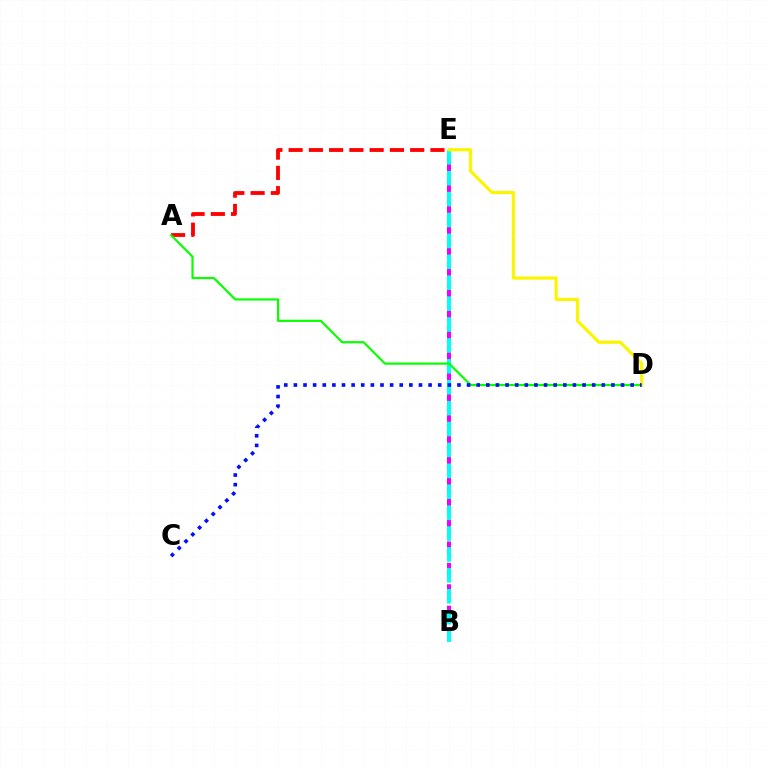{('B', 'E'): [{'color': '#ee00ff', 'line_style': 'dashed', 'thickness': 2.91}, {'color': '#00fff6', 'line_style': 'dashed', 'thickness': 2.84}], ('A', 'E'): [{'color': '#ff0000', 'line_style': 'dashed', 'thickness': 2.75}], ('A', 'D'): [{'color': '#08ff00', 'line_style': 'solid', 'thickness': 1.58}], ('D', 'E'): [{'color': '#fcf500', 'line_style': 'solid', 'thickness': 2.29}], ('C', 'D'): [{'color': '#0010ff', 'line_style': 'dotted', 'thickness': 2.61}]}